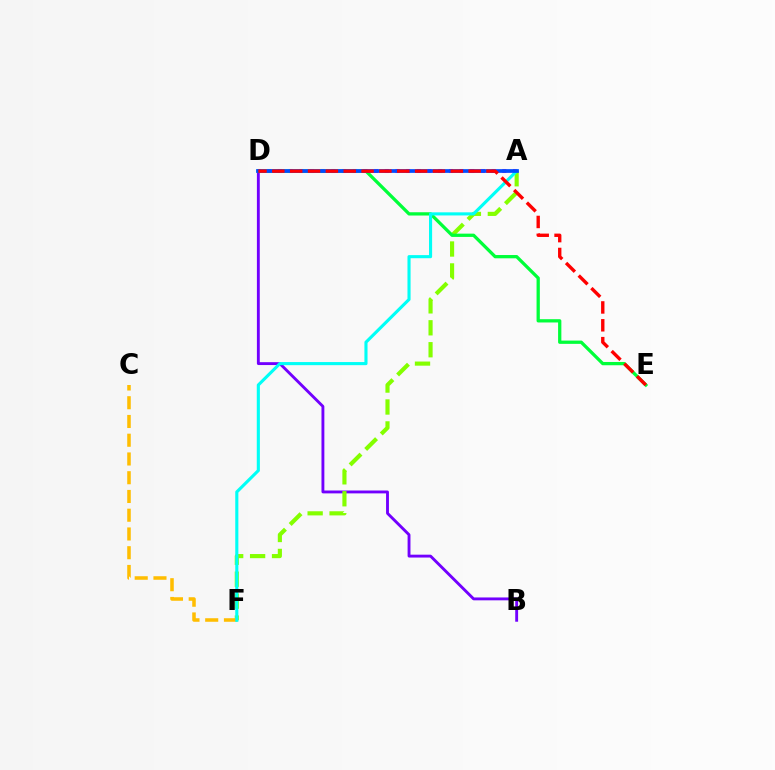{('B', 'D'): [{'color': '#7200ff', 'line_style': 'solid', 'thickness': 2.07}], ('A', 'F'): [{'color': '#84ff00', 'line_style': 'dashed', 'thickness': 2.98}, {'color': '#00fff6', 'line_style': 'solid', 'thickness': 2.24}], ('A', 'D'): [{'color': '#ff00cf', 'line_style': 'dotted', 'thickness': 2.9}, {'color': '#004bff', 'line_style': 'solid', 'thickness': 2.68}], ('D', 'E'): [{'color': '#00ff39', 'line_style': 'solid', 'thickness': 2.36}, {'color': '#ff0000', 'line_style': 'dashed', 'thickness': 2.42}], ('C', 'F'): [{'color': '#ffbd00', 'line_style': 'dashed', 'thickness': 2.55}]}